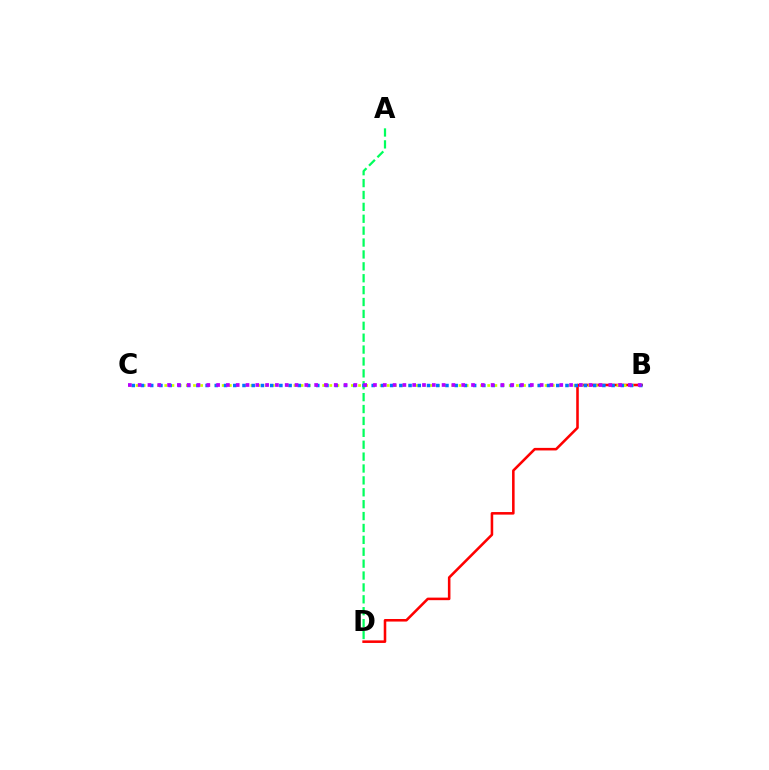{('B', 'D'): [{'color': '#ff0000', 'line_style': 'solid', 'thickness': 1.84}], ('B', 'C'): [{'color': '#d1ff00', 'line_style': 'dotted', 'thickness': 1.95}, {'color': '#0074ff', 'line_style': 'dotted', 'thickness': 2.51}, {'color': '#b900ff', 'line_style': 'dotted', 'thickness': 2.66}], ('A', 'D'): [{'color': '#00ff5c', 'line_style': 'dashed', 'thickness': 1.62}]}